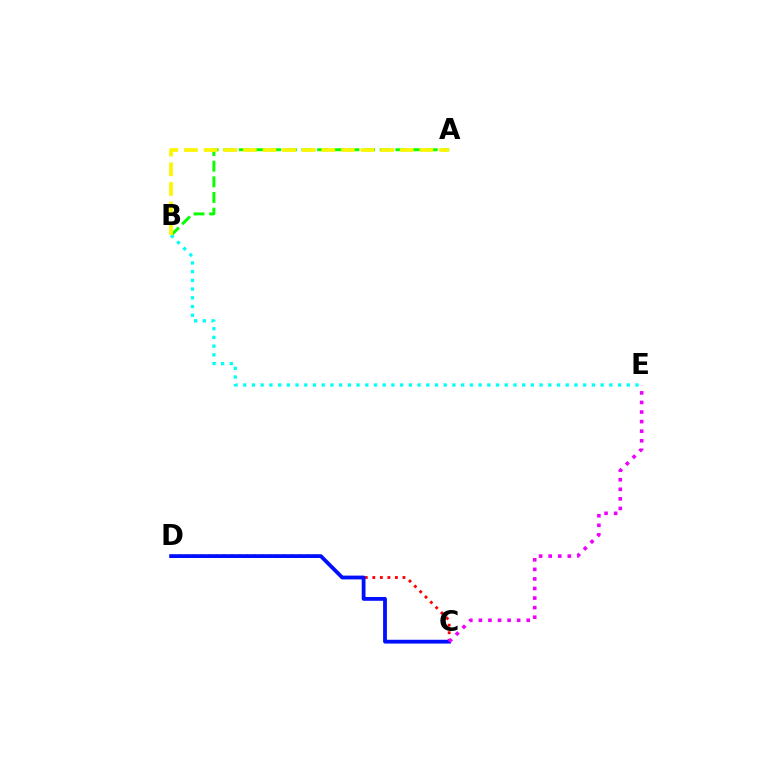{('A', 'B'): [{'color': '#08ff00', 'line_style': 'dashed', 'thickness': 2.13}, {'color': '#fcf500', 'line_style': 'dashed', 'thickness': 2.67}], ('B', 'E'): [{'color': '#00fff6', 'line_style': 'dotted', 'thickness': 2.37}], ('C', 'D'): [{'color': '#ff0000', 'line_style': 'dotted', 'thickness': 2.05}, {'color': '#0010ff', 'line_style': 'solid', 'thickness': 2.74}], ('C', 'E'): [{'color': '#ee00ff', 'line_style': 'dotted', 'thickness': 2.6}]}